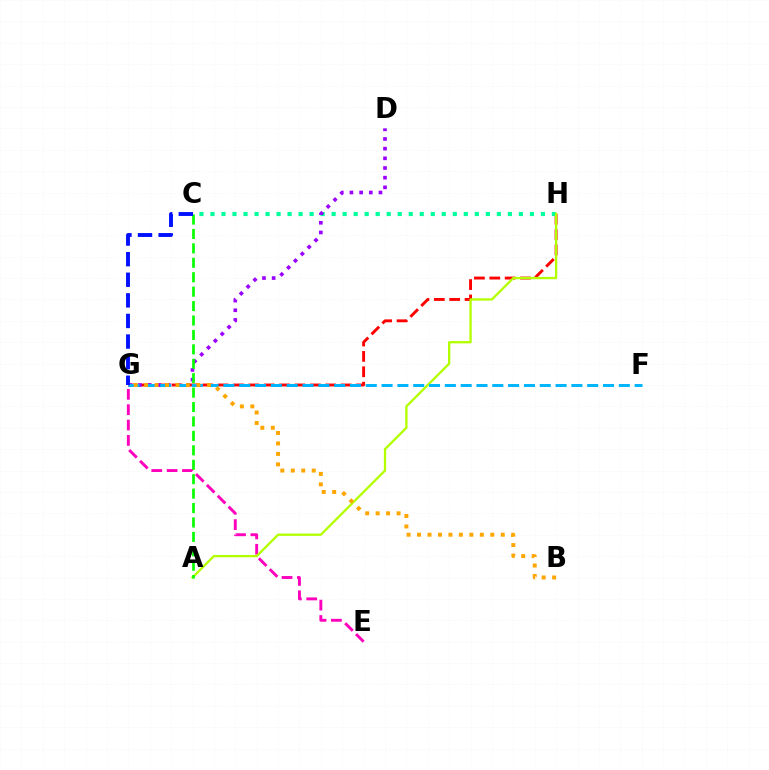{('G', 'H'): [{'color': '#ff0000', 'line_style': 'dashed', 'thickness': 2.09}], ('C', 'H'): [{'color': '#00ff9d', 'line_style': 'dotted', 'thickness': 2.99}], ('D', 'G'): [{'color': '#9b00ff', 'line_style': 'dotted', 'thickness': 2.63}], ('E', 'G'): [{'color': '#ff00bd', 'line_style': 'dashed', 'thickness': 2.09}], ('A', 'H'): [{'color': '#b3ff00', 'line_style': 'solid', 'thickness': 1.66}], ('F', 'G'): [{'color': '#00b5ff', 'line_style': 'dashed', 'thickness': 2.15}], ('A', 'C'): [{'color': '#08ff00', 'line_style': 'dashed', 'thickness': 1.96}], ('B', 'G'): [{'color': '#ffa500', 'line_style': 'dotted', 'thickness': 2.84}], ('C', 'G'): [{'color': '#0010ff', 'line_style': 'dashed', 'thickness': 2.8}]}